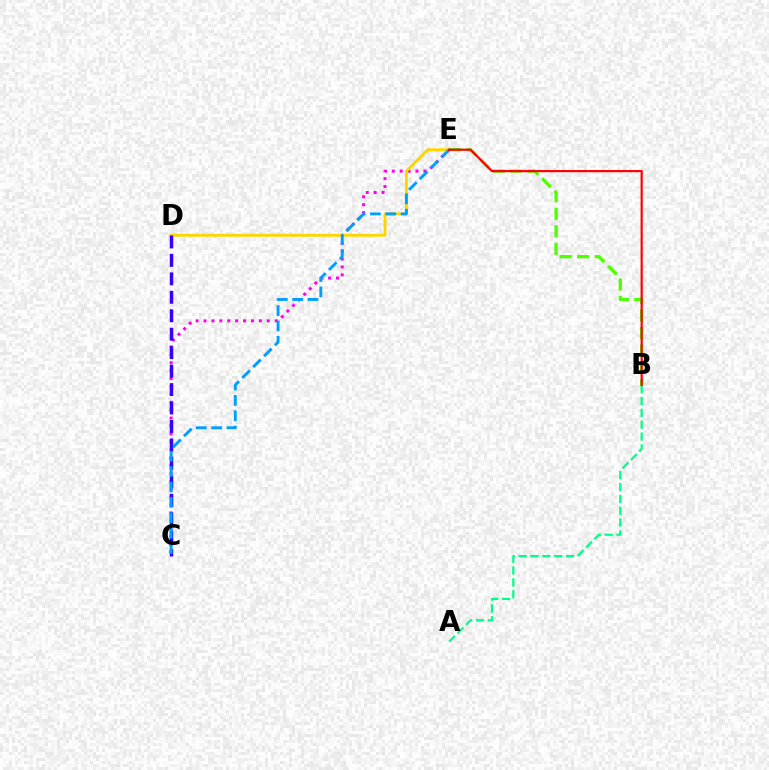{('C', 'E'): [{'color': '#ff00ed', 'line_style': 'dotted', 'thickness': 2.15}, {'color': '#009eff', 'line_style': 'dashed', 'thickness': 2.09}], ('D', 'E'): [{'color': '#ffd500', 'line_style': 'solid', 'thickness': 2.07}], ('C', 'D'): [{'color': '#3700ff', 'line_style': 'dashed', 'thickness': 2.51}], ('B', 'E'): [{'color': '#4fff00', 'line_style': 'dashed', 'thickness': 2.37}, {'color': '#ff0000', 'line_style': 'solid', 'thickness': 1.56}], ('A', 'B'): [{'color': '#00ff86', 'line_style': 'dashed', 'thickness': 1.61}]}